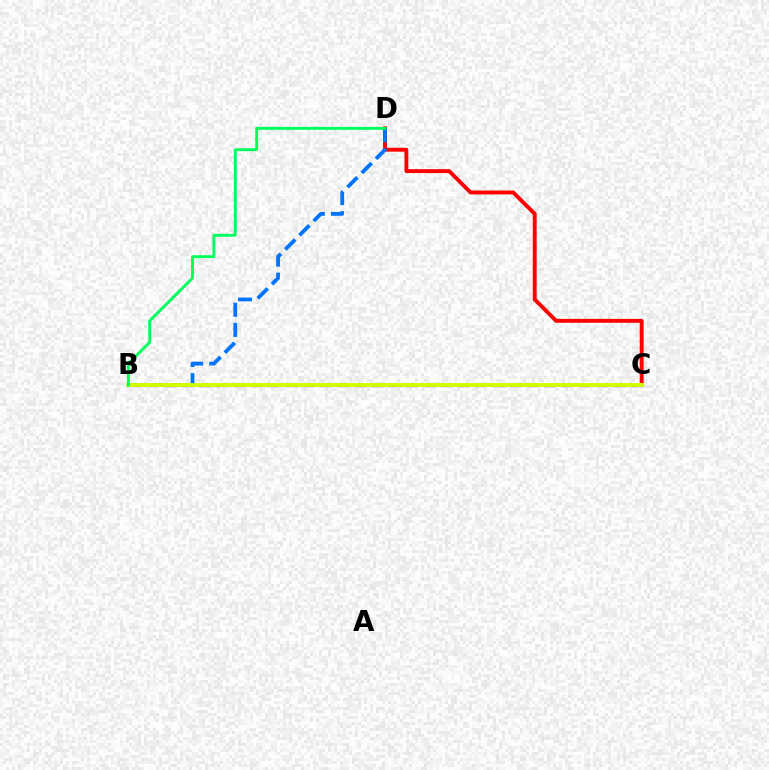{('C', 'D'): [{'color': '#ff0000', 'line_style': 'solid', 'thickness': 2.8}], ('B', 'D'): [{'color': '#0074ff', 'line_style': 'dashed', 'thickness': 2.73}, {'color': '#00ff5c', 'line_style': 'solid', 'thickness': 2.08}], ('B', 'C'): [{'color': '#b900ff', 'line_style': 'dashed', 'thickness': 2.35}, {'color': '#d1ff00', 'line_style': 'solid', 'thickness': 2.78}]}